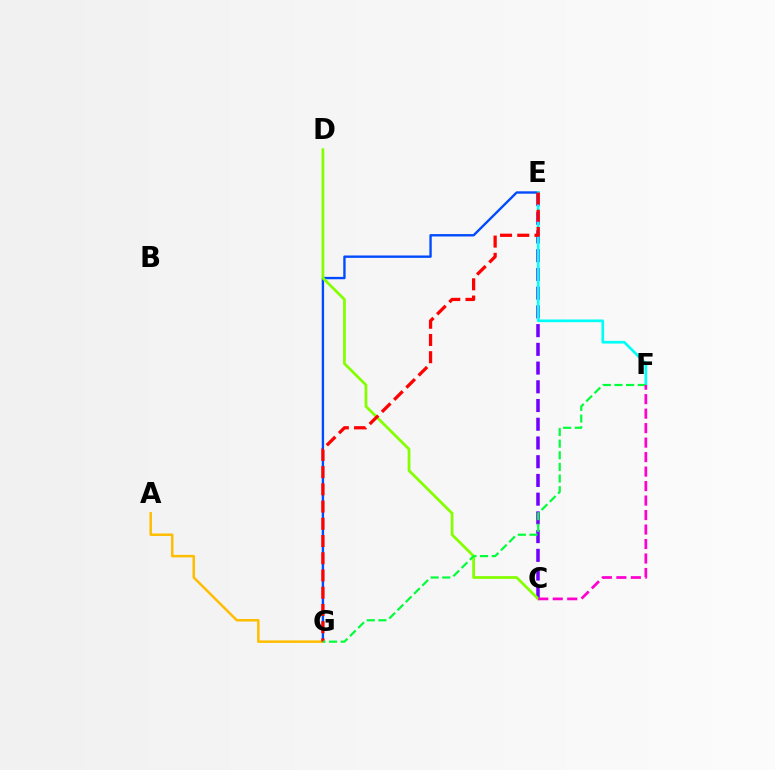{('E', 'G'): [{'color': '#004bff', 'line_style': 'solid', 'thickness': 1.71}, {'color': '#ff0000', 'line_style': 'dashed', 'thickness': 2.34}], ('C', 'E'): [{'color': '#7200ff', 'line_style': 'dashed', 'thickness': 2.54}], ('A', 'G'): [{'color': '#ffbd00', 'line_style': 'solid', 'thickness': 1.8}], ('C', 'D'): [{'color': '#84ff00', 'line_style': 'solid', 'thickness': 1.98}], ('E', 'F'): [{'color': '#00fff6', 'line_style': 'solid', 'thickness': 1.94}], ('F', 'G'): [{'color': '#00ff39', 'line_style': 'dashed', 'thickness': 1.58}], ('C', 'F'): [{'color': '#ff00cf', 'line_style': 'dashed', 'thickness': 1.97}]}